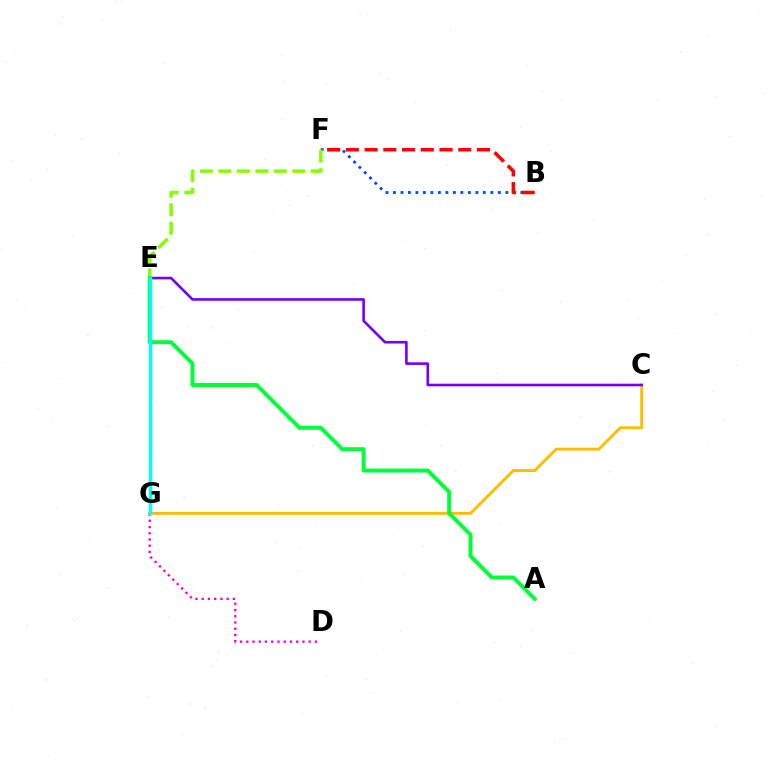{('C', 'G'): [{'color': '#ffbd00', 'line_style': 'solid', 'thickness': 2.09}], ('B', 'F'): [{'color': '#004bff', 'line_style': 'dotted', 'thickness': 2.04}, {'color': '#ff0000', 'line_style': 'dashed', 'thickness': 2.54}], ('E', 'F'): [{'color': '#84ff00', 'line_style': 'dashed', 'thickness': 2.51}], ('C', 'E'): [{'color': '#7200ff', 'line_style': 'solid', 'thickness': 1.88}], ('D', 'G'): [{'color': '#ff00cf', 'line_style': 'dotted', 'thickness': 1.7}], ('A', 'E'): [{'color': '#00ff39', 'line_style': 'solid', 'thickness': 2.85}], ('E', 'G'): [{'color': '#00fff6', 'line_style': 'solid', 'thickness': 2.44}]}